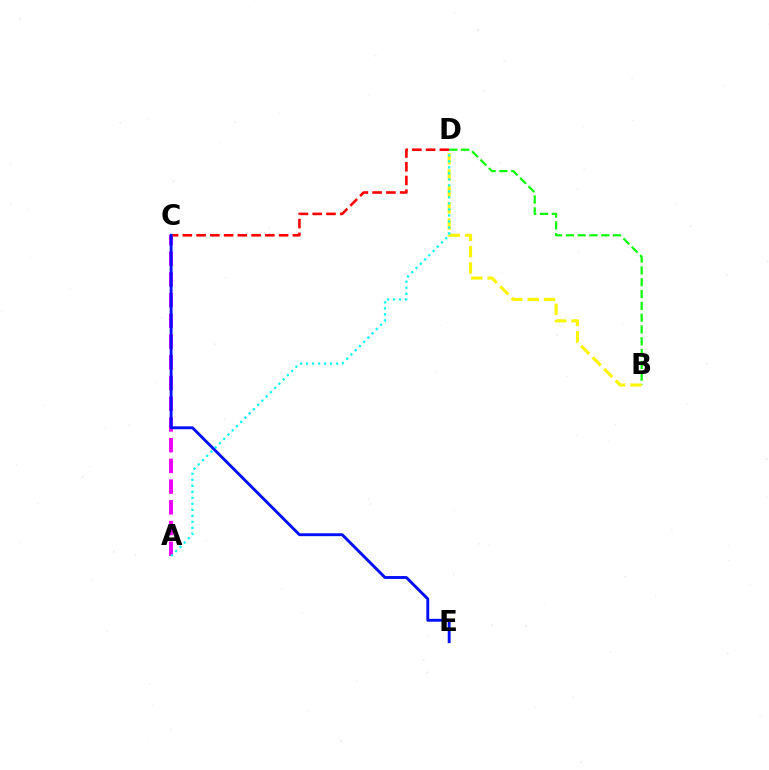{('B', 'D'): [{'color': '#08ff00', 'line_style': 'dashed', 'thickness': 1.6}, {'color': '#fcf500', 'line_style': 'dashed', 'thickness': 2.22}], ('A', 'C'): [{'color': '#ee00ff', 'line_style': 'dashed', 'thickness': 2.81}], ('A', 'D'): [{'color': '#00fff6', 'line_style': 'dotted', 'thickness': 1.63}], ('C', 'D'): [{'color': '#ff0000', 'line_style': 'dashed', 'thickness': 1.87}], ('C', 'E'): [{'color': '#0010ff', 'line_style': 'solid', 'thickness': 2.07}]}